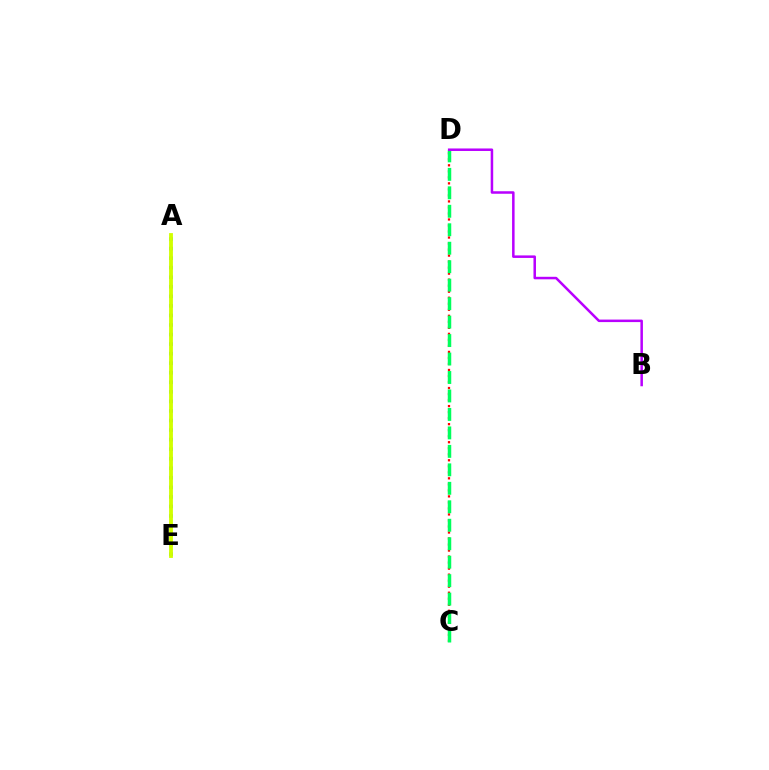{('C', 'D'): [{'color': '#ff0000', 'line_style': 'dotted', 'thickness': 1.64}, {'color': '#00ff5c', 'line_style': 'dashed', 'thickness': 2.51}], ('A', 'E'): [{'color': '#0074ff', 'line_style': 'dotted', 'thickness': 2.59}, {'color': '#d1ff00', 'line_style': 'solid', 'thickness': 2.75}], ('B', 'D'): [{'color': '#b900ff', 'line_style': 'solid', 'thickness': 1.81}]}